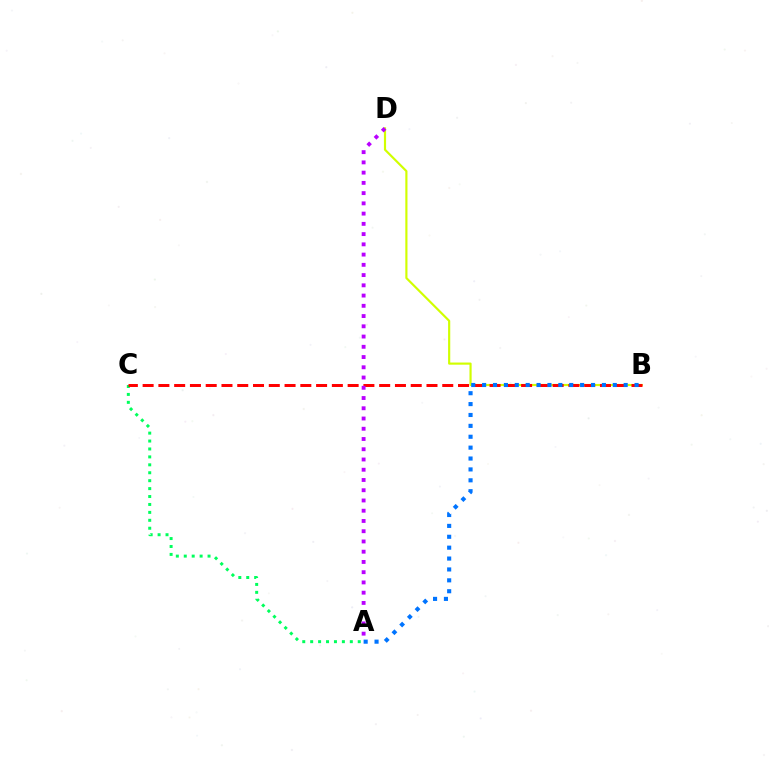{('B', 'D'): [{'color': '#d1ff00', 'line_style': 'solid', 'thickness': 1.56}], ('A', 'C'): [{'color': '#00ff5c', 'line_style': 'dotted', 'thickness': 2.15}], ('B', 'C'): [{'color': '#ff0000', 'line_style': 'dashed', 'thickness': 2.14}], ('A', 'D'): [{'color': '#b900ff', 'line_style': 'dotted', 'thickness': 2.78}], ('A', 'B'): [{'color': '#0074ff', 'line_style': 'dotted', 'thickness': 2.96}]}